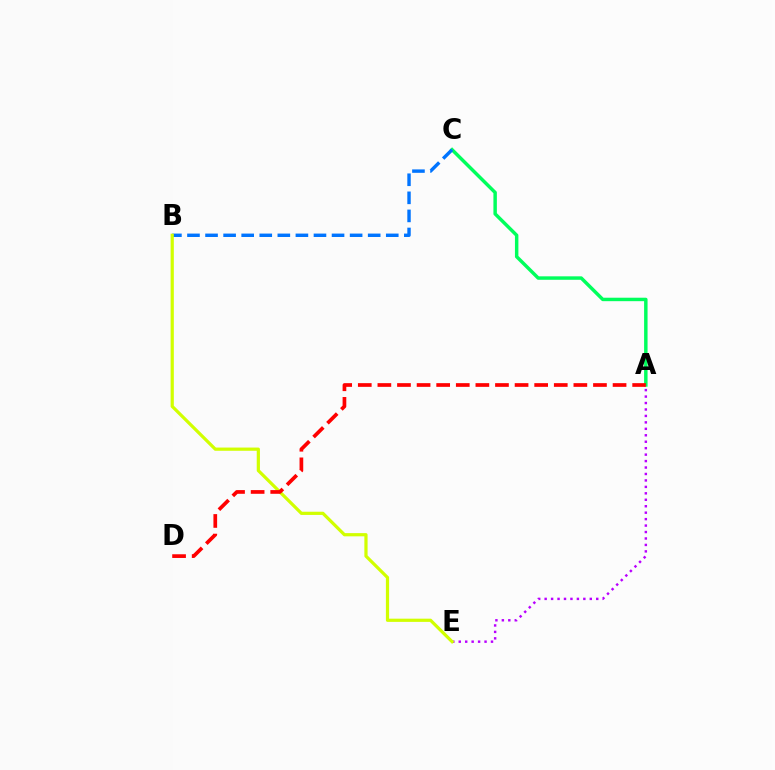{('A', 'E'): [{'color': '#b900ff', 'line_style': 'dotted', 'thickness': 1.75}], ('A', 'C'): [{'color': '#00ff5c', 'line_style': 'solid', 'thickness': 2.49}], ('B', 'C'): [{'color': '#0074ff', 'line_style': 'dashed', 'thickness': 2.46}], ('B', 'E'): [{'color': '#d1ff00', 'line_style': 'solid', 'thickness': 2.31}], ('A', 'D'): [{'color': '#ff0000', 'line_style': 'dashed', 'thickness': 2.66}]}